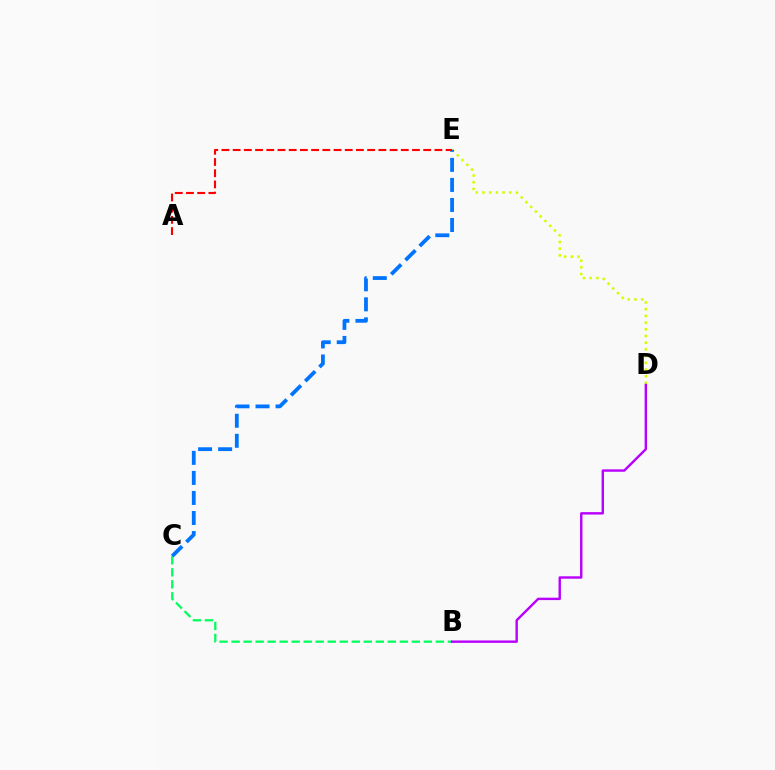{('D', 'E'): [{'color': '#d1ff00', 'line_style': 'dotted', 'thickness': 1.82}], ('B', 'C'): [{'color': '#00ff5c', 'line_style': 'dashed', 'thickness': 1.63}], ('B', 'D'): [{'color': '#b900ff', 'line_style': 'solid', 'thickness': 1.73}], ('C', 'E'): [{'color': '#0074ff', 'line_style': 'dashed', 'thickness': 2.72}], ('A', 'E'): [{'color': '#ff0000', 'line_style': 'dashed', 'thickness': 1.52}]}